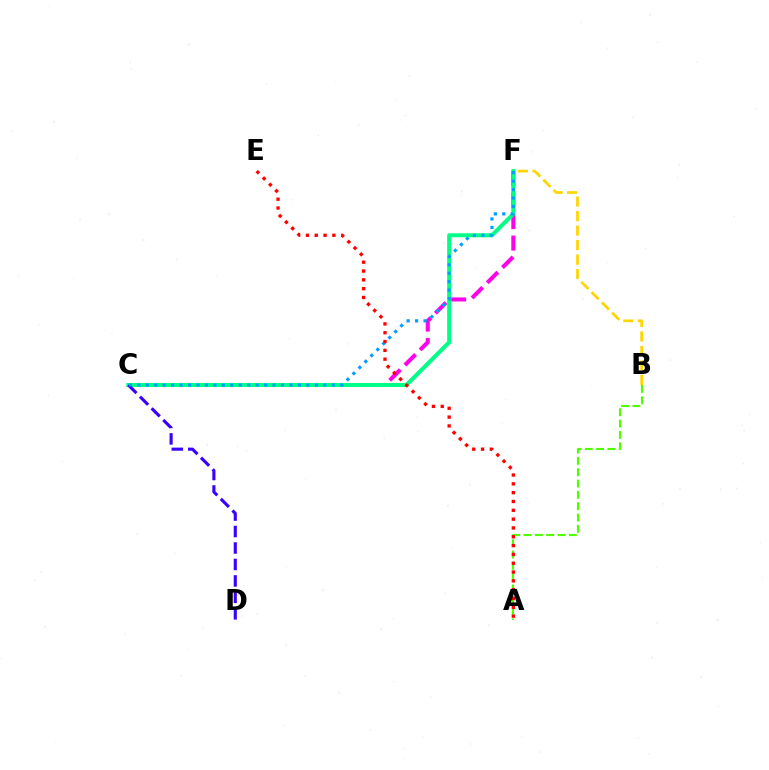{('C', 'F'): [{'color': '#ff00ed', 'line_style': 'dashed', 'thickness': 2.92}, {'color': '#00ff86', 'line_style': 'solid', 'thickness': 2.88}, {'color': '#009eff', 'line_style': 'dotted', 'thickness': 2.3}], ('B', 'F'): [{'color': '#ffd500', 'line_style': 'dashed', 'thickness': 1.97}], ('A', 'B'): [{'color': '#4fff00', 'line_style': 'dashed', 'thickness': 1.54}], ('C', 'D'): [{'color': '#3700ff', 'line_style': 'dashed', 'thickness': 2.24}], ('A', 'E'): [{'color': '#ff0000', 'line_style': 'dotted', 'thickness': 2.4}]}